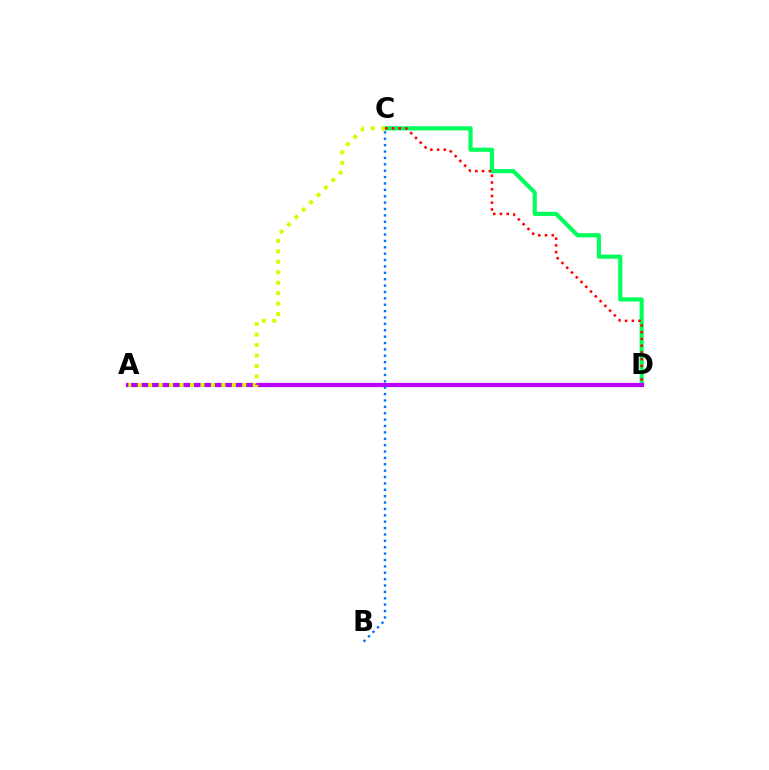{('C', 'D'): [{'color': '#00ff5c', 'line_style': 'solid', 'thickness': 2.98}, {'color': '#ff0000', 'line_style': 'dotted', 'thickness': 1.83}], ('A', 'D'): [{'color': '#b900ff', 'line_style': 'solid', 'thickness': 3.0}], ('A', 'C'): [{'color': '#d1ff00', 'line_style': 'dotted', 'thickness': 2.84}], ('B', 'C'): [{'color': '#0074ff', 'line_style': 'dotted', 'thickness': 1.73}]}